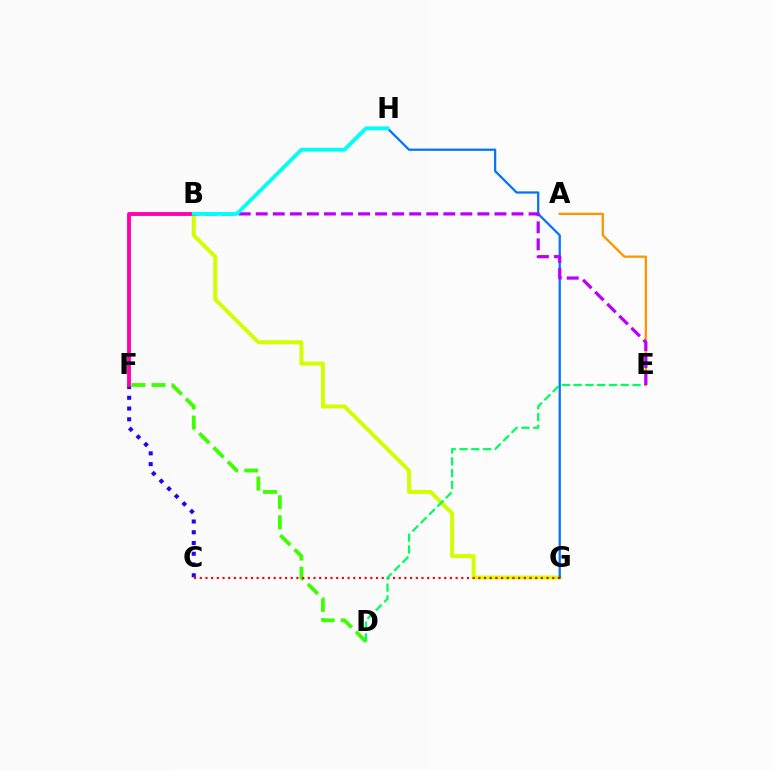{('C', 'F'): [{'color': '#2500ff', 'line_style': 'dotted', 'thickness': 2.92}], ('B', 'G'): [{'color': '#d1ff00', 'line_style': 'solid', 'thickness': 2.85}], ('G', 'H'): [{'color': '#0074ff', 'line_style': 'solid', 'thickness': 1.62}], ('D', 'F'): [{'color': '#3dff00', 'line_style': 'dashed', 'thickness': 2.73}], ('B', 'F'): [{'color': '#ff00ac', 'line_style': 'solid', 'thickness': 2.77}], ('C', 'G'): [{'color': '#ff0000', 'line_style': 'dotted', 'thickness': 1.54}], ('D', 'E'): [{'color': '#00ff5c', 'line_style': 'dashed', 'thickness': 1.6}], ('A', 'E'): [{'color': '#ff9400', 'line_style': 'solid', 'thickness': 1.66}], ('B', 'E'): [{'color': '#b900ff', 'line_style': 'dashed', 'thickness': 2.32}], ('B', 'H'): [{'color': '#00fff6', 'line_style': 'solid', 'thickness': 2.75}]}